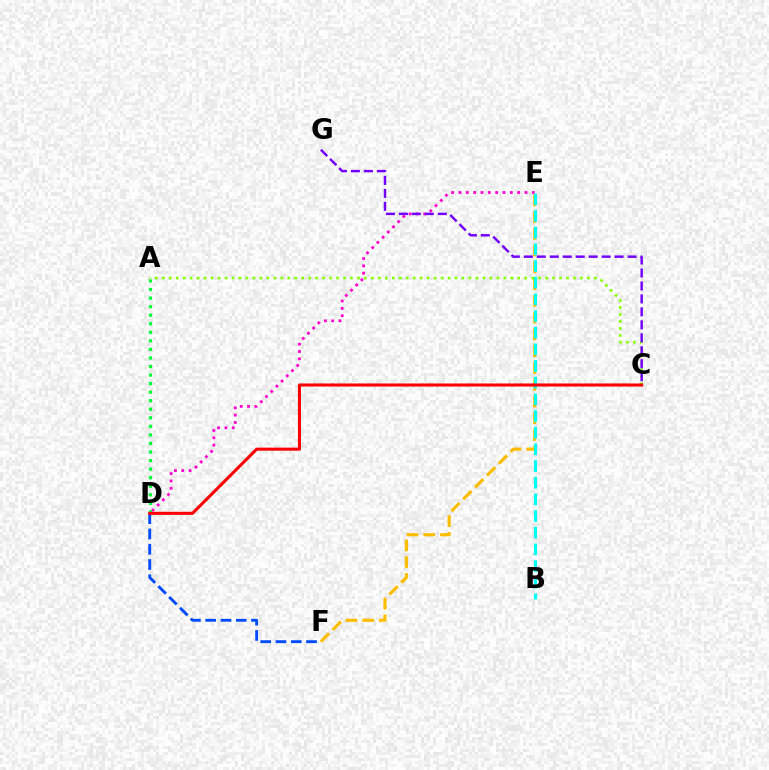{('D', 'E'): [{'color': '#ff00cf', 'line_style': 'dotted', 'thickness': 1.99}], ('A', 'D'): [{'color': '#00ff39', 'line_style': 'dotted', 'thickness': 2.32}], ('E', 'F'): [{'color': '#ffbd00', 'line_style': 'dashed', 'thickness': 2.28}], ('A', 'C'): [{'color': '#84ff00', 'line_style': 'dotted', 'thickness': 1.89}], ('D', 'F'): [{'color': '#004bff', 'line_style': 'dashed', 'thickness': 2.08}], ('C', 'G'): [{'color': '#7200ff', 'line_style': 'dashed', 'thickness': 1.76}], ('B', 'E'): [{'color': '#00fff6', 'line_style': 'dashed', 'thickness': 2.26}], ('C', 'D'): [{'color': '#ff0000', 'line_style': 'solid', 'thickness': 2.2}]}